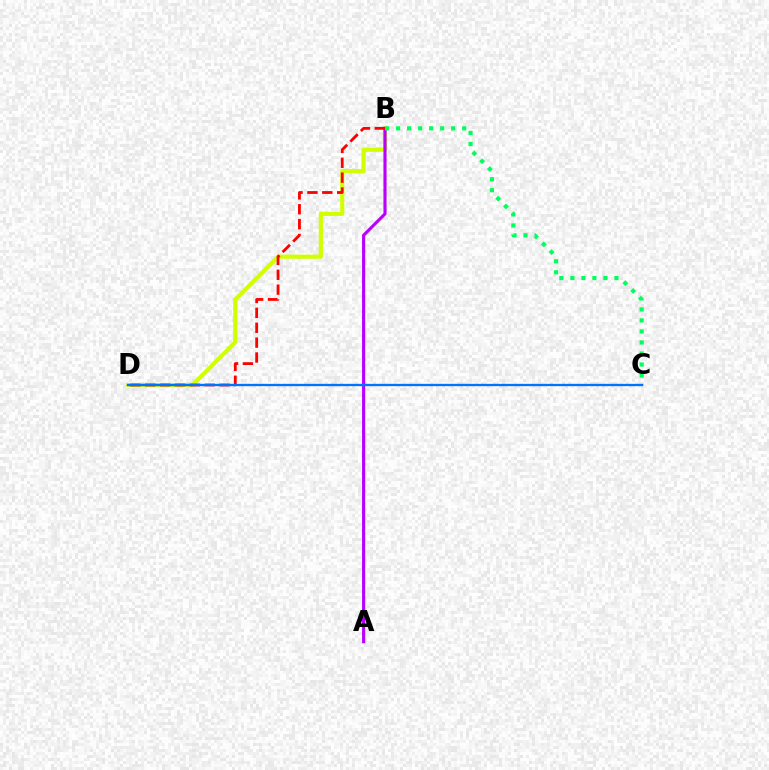{('B', 'D'): [{'color': '#d1ff00', 'line_style': 'solid', 'thickness': 2.97}, {'color': '#ff0000', 'line_style': 'dashed', 'thickness': 2.02}], ('A', 'B'): [{'color': '#b900ff', 'line_style': 'solid', 'thickness': 2.24}], ('B', 'C'): [{'color': '#00ff5c', 'line_style': 'dotted', 'thickness': 2.99}], ('C', 'D'): [{'color': '#0074ff', 'line_style': 'solid', 'thickness': 1.68}]}